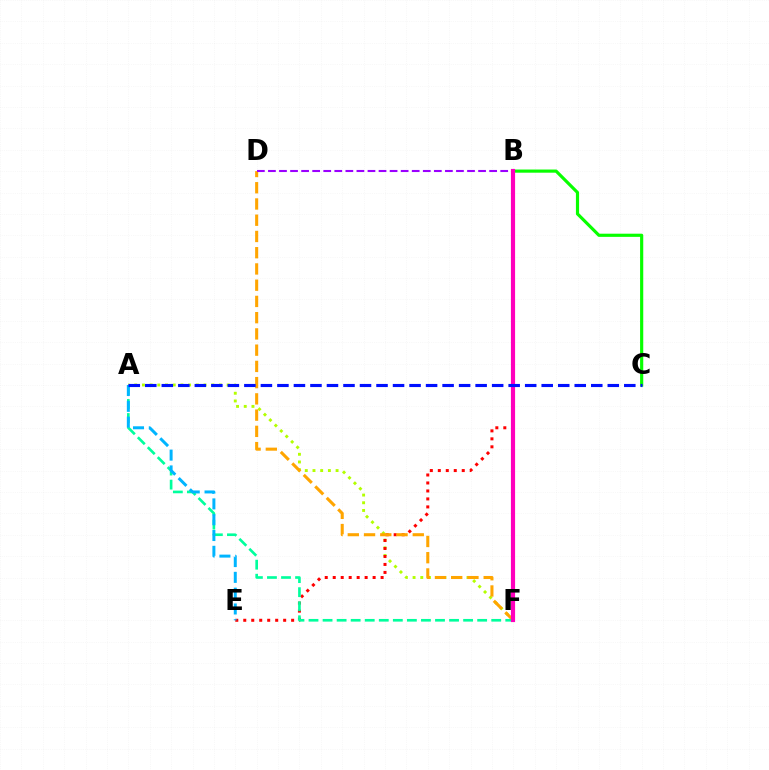{('A', 'F'): [{'color': '#b3ff00', 'line_style': 'dotted', 'thickness': 2.09}, {'color': '#00ff9d', 'line_style': 'dashed', 'thickness': 1.91}], ('B', 'E'): [{'color': '#ff0000', 'line_style': 'dotted', 'thickness': 2.17}], ('D', 'F'): [{'color': '#ffa500', 'line_style': 'dashed', 'thickness': 2.21}], ('B', 'C'): [{'color': '#08ff00', 'line_style': 'solid', 'thickness': 2.28}], ('B', 'D'): [{'color': '#9b00ff', 'line_style': 'dashed', 'thickness': 1.5}], ('B', 'F'): [{'color': '#ff00bd', 'line_style': 'solid', 'thickness': 3.0}], ('A', 'E'): [{'color': '#00b5ff', 'line_style': 'dashed', 'thickness': 2.15}], ('A', 'C'): [{'color': '#0010ff', 'line_style': 'dashed', 'thickness': 2.24}]}